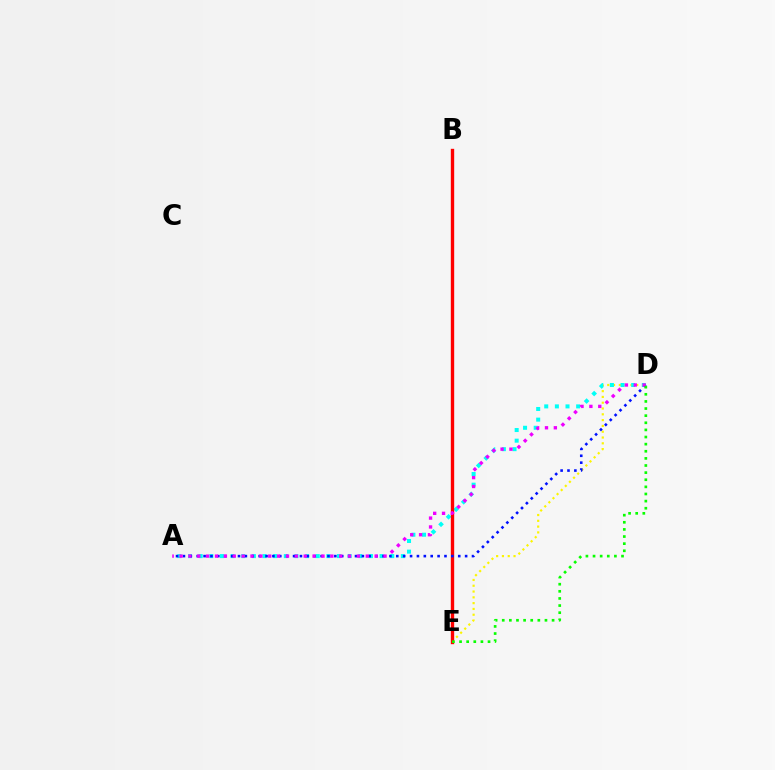{('D', 'E'): [{'color': '#fcf500', 'line_style': 'dotted', 'thickness': 1.58}, {'color': '#08ff00', 'line_style': 'dotted', 'thickness': 1.93}], ('A', 'D'): [{'color': '#00fff6', 'line_style': 'dotted', 'thickness': 2.89}, {'color': '#0010ff', 'line_style': 'dotted', 'thickness': 1.87}, {'color': '#ee00ff', 'line_style': 'dotted', 'thickness': 2.41}], ('B', 'E'): [{'color': '#ff0000', 'line_style': 'solid', 'thickness': 2.42}]}